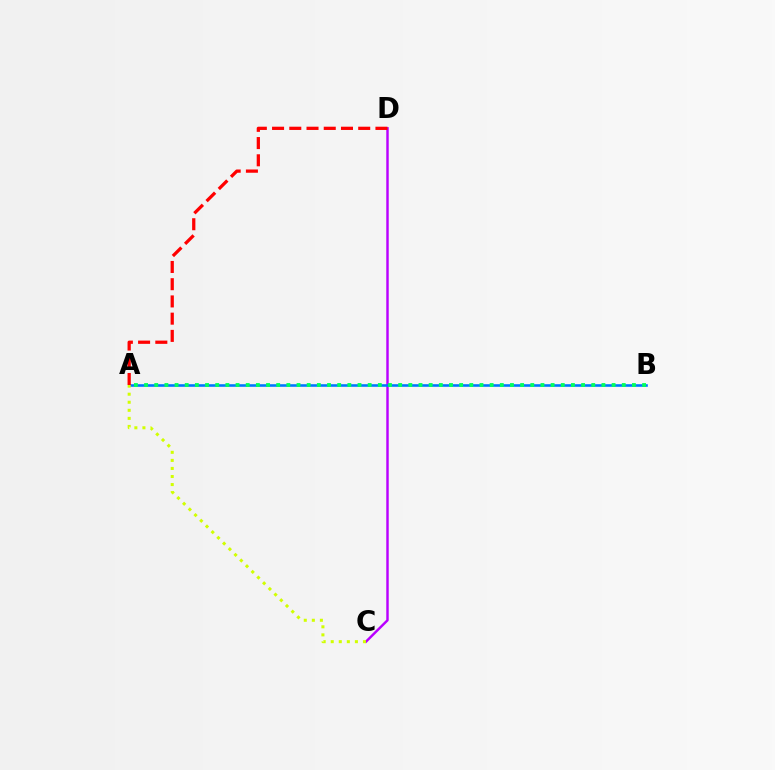{('C', 'D'): [{'color': '#b900ff', 'line_style': 'solid', 'thickness': 1.76}], ('A', 'B'): [{'color': '#0074ff', 'line_style': 'solid', 'thickness': 1.86}, {'color': '#00ff5c', 'line_style': 'dotted', 'thickness': 2.76}], ('A', 'C'): [{'color': '#d1ff00', 'line_style': 'dotted', 'thickness': 2.19}], ('A', 'D'): [{'color': '#ff0000', 'line_style': 'dashed', 'thickness': 2.34}]}